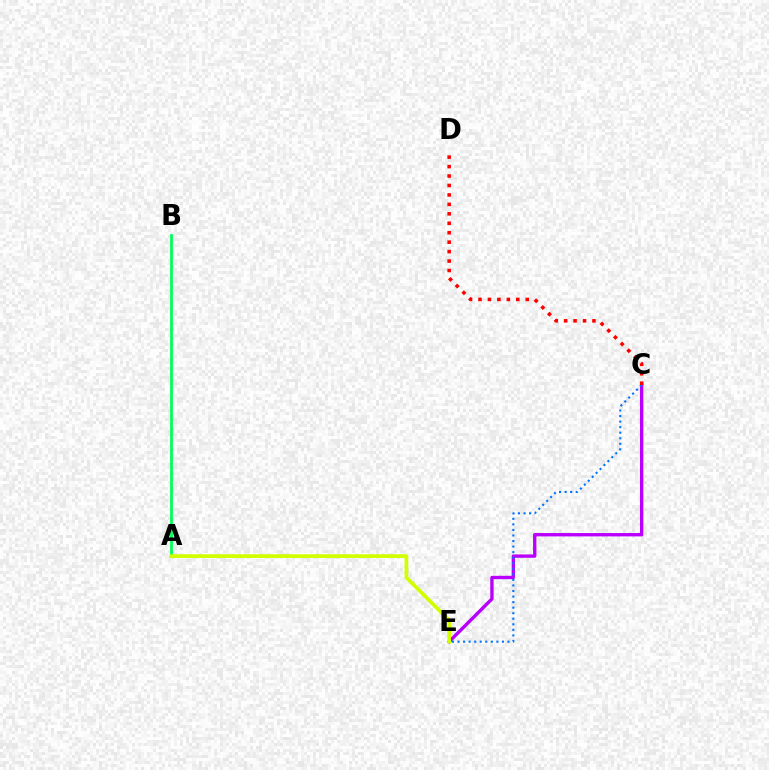{('C', 'E'): [{'color': '#b900ff', 'line_style': 'solid', 'thickness': 2.42}, {'color': '#0074ff', 'line_style': 'dotted', 'thickness': 1.51}], ('A', 'B'): [{'color': '#00ff5c', 'line_style': 'solid', 'thickness': 2.01}], ('C', 'D'): [{'color': '#ff0000', 'line_style': 'dotted', 'thickness': 2.57}], ('A', 'E'): [{'color': '#d1ff00', 'line_style': 'solid', 'thickness': 2.69}]}